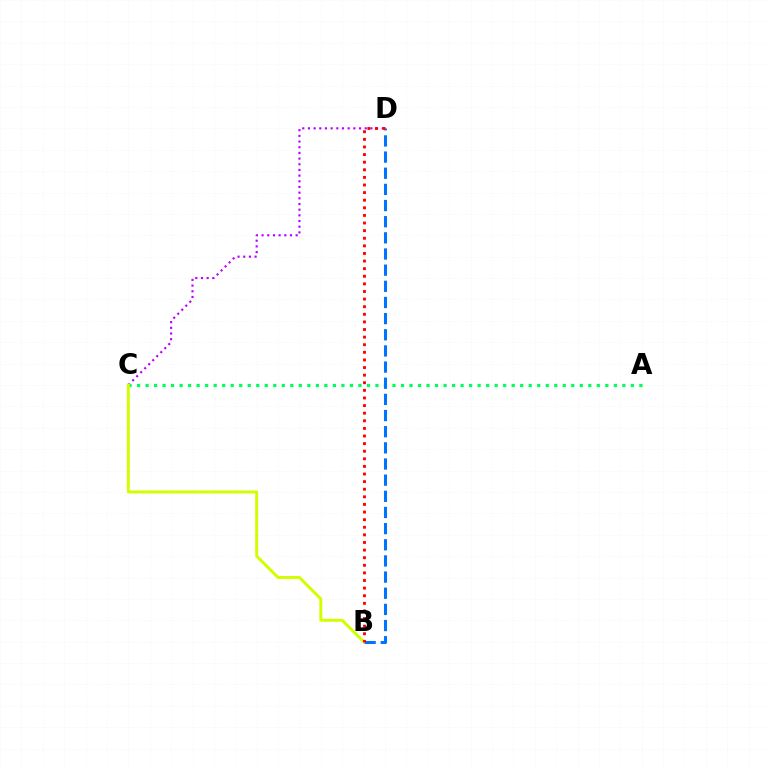{('C', 'D'): [{'color': '#b900ff', 'line_style': 'dotted', 'thickness': 1.54}], ('A', 'C'): [{'color': '#00ff5c', 'line_style': 'dotted', 'thickness': 2.31}], ('B', 'D'): [{'color': '#0074ff', 'line_style': 'dashed', 'thickness': 2.19}, {'color': '#ff0000', 'line_style': 'dotted', 'thickness': 2.07}], ('B', 'C'): [{'color': '#d1ff00', 'line_style': 'solid', 'thickness': 2.15}]}